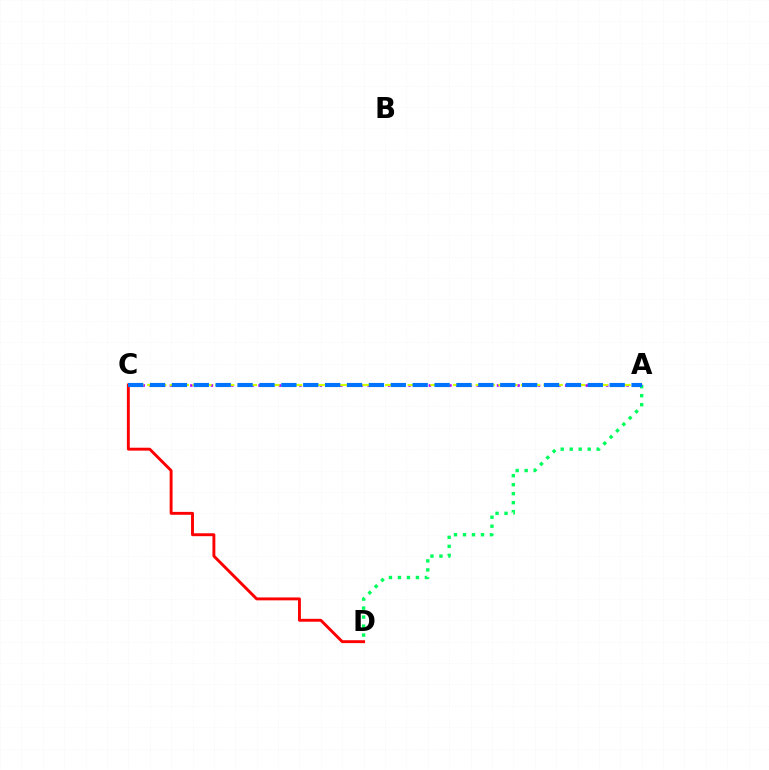{('A', 'C'): [{'color': '#b900ff', 'line_style': 'dotted', 'thickness': 1.85}, {'color': '#d1ff00', 'line_style': 'dashed', 'thickness': 1.54}, {'color': '#0074ff', 'line_style': 'dashed', 'thickness': 2.97}], ('A', 'D'): [{'color': '#00ff5c', 'line_style': 'dotted', 'thickness': 2.44}], ('C', 'D'): [{'color': '#ff0000', 'line_style': 'solid', 'thickness': 2.09}]}